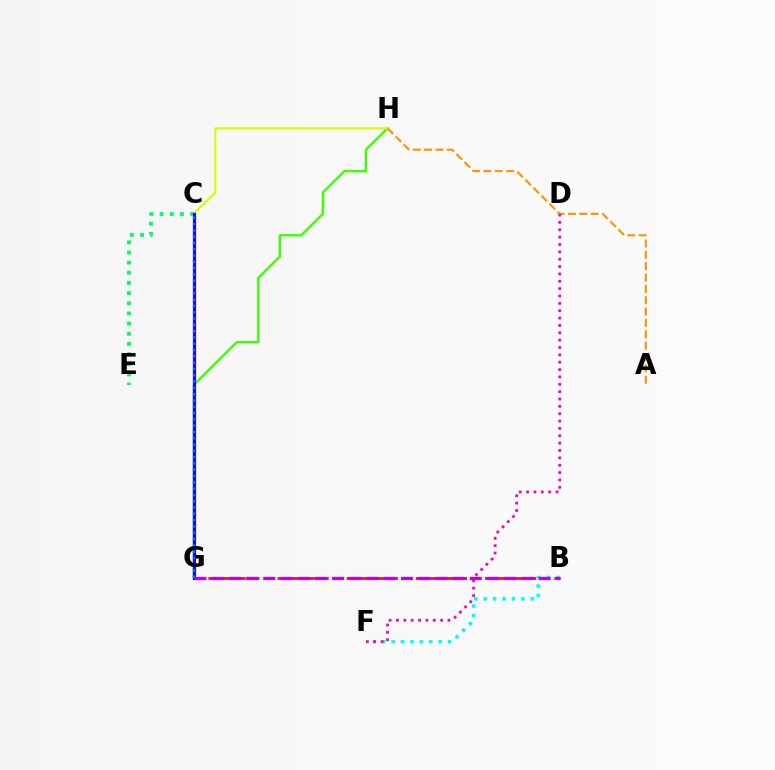{('B', 'F'): [{'color': '#00fff6', 'line_style': 'dotted', 'thickness': 2.56}], ('G', 'H'): [{'color': '#3dff00', 'line_style': 'solid', 'thickness': 1.72}], ('C', 'H'): [{'color': '#d1ff00', 'line_style': 'solid', 'thickness': 1.54}], ('B', 'G'): [{'color': '#ff0000', 'line_style': 'dashed', 'thickness': 1.88}, {'color': '#b900ff', 'line_style': 'dashed', 'thickness': 2.34}], ('C', 'E'): [{'color': '#00ff5c', 'line_style': 'dotted', 'thickness': 2.76}], ('C', 'G'): [{'color': '#2500ff', 'line_style': 'solid', 'thickness': 2.28}, {'color': '#0074ff', 'line_style': 'dotted', 'thickness': 1.71}], ('A', 'H'): [{'color': '#ff9400', 'line_style': 'dashed', 'thickness': 1.54}], ('D', 'F'): [{'color': '#ff00ac', 'line_style': 'dotted', 'thickness': 2.0}]}